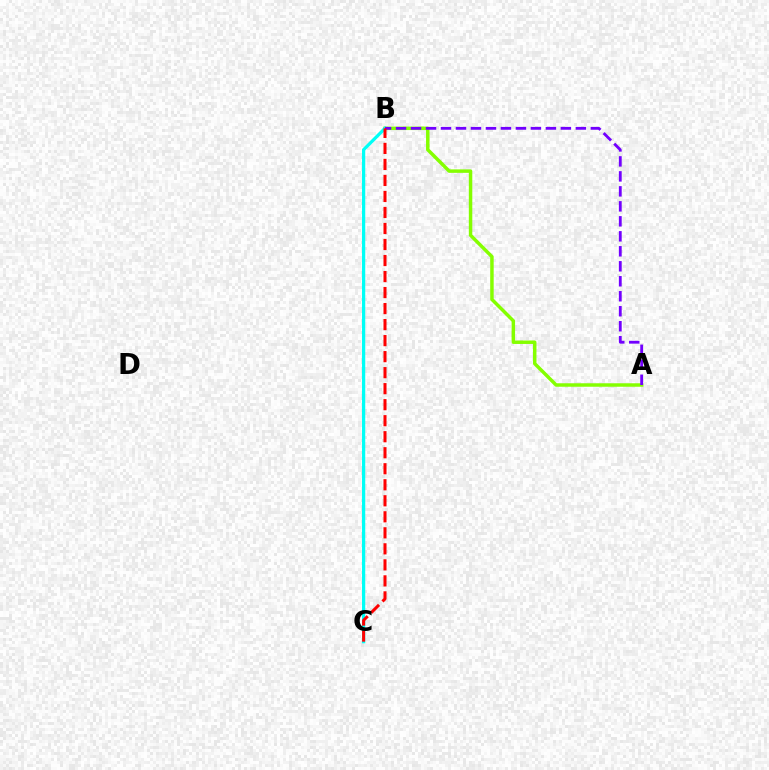{('A', 'B'): [{'color': '#84ff00', 'line_style': 'solid', 'thickness': 2.5}, {'color': '#7200ff', 'line_style': 'dashed', 'thickness': 2.04}], ('B', 'C'): [{'color': '#00fff6', 'line_style': 'solid', 'thickness': 2.34}, {'color': '#ff0000', 'line_style': 'dashed', 'thickness': 2.18}]}